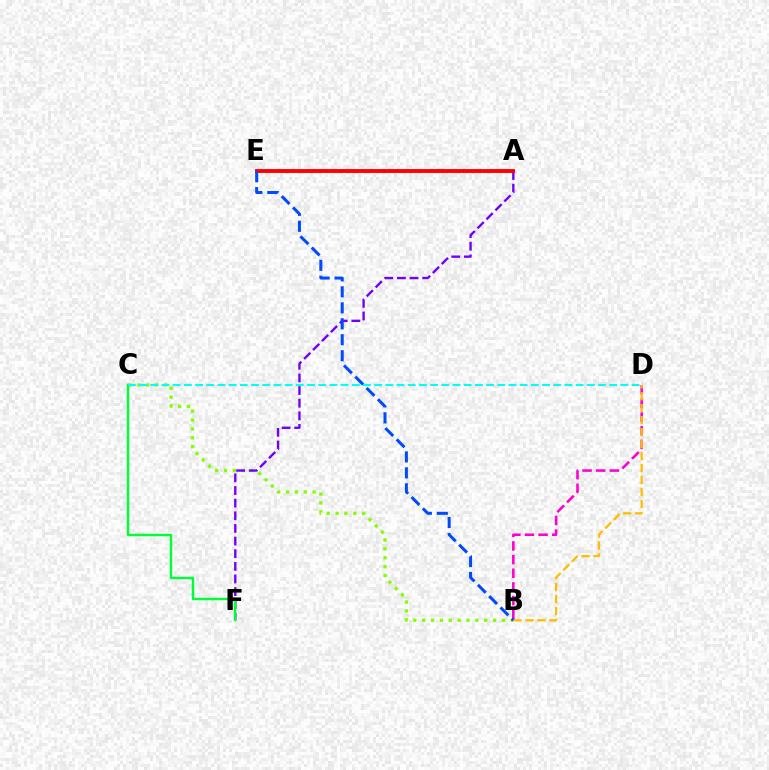{('B', 'C'): [{'color': '#84ff00', 'line_style': 'dotted', 'thickness': 2.41}], ('A', 'F'): [{'color': '#7200ff', 'line_style': 'dashed', 'thickness': 1.72}], ('B', 'D'): [{'color': '#ff00cf', 'line_style': 'dashed', 'thickness': 1.85}, {'color': '#ffbd00', 'line_style': 'dashed', 'thickness': 1.63}], ('A', 'E'): [{'color': '#ff0000', 'line_style': 'solid', 'thickness': 2.8}], ('C', 'F'): [{'color': '#00ff39', 'line_style': 'solid', 'thickness': 1.77}], ('B', 'E'): [{'color': '#004bff', 'line_style': 'dashed', 'thickness': 2.17}], ('C', 'D'): [{'color': '#00fff6', 'line_style': 'dashed', 'thickness': 1.52}]}